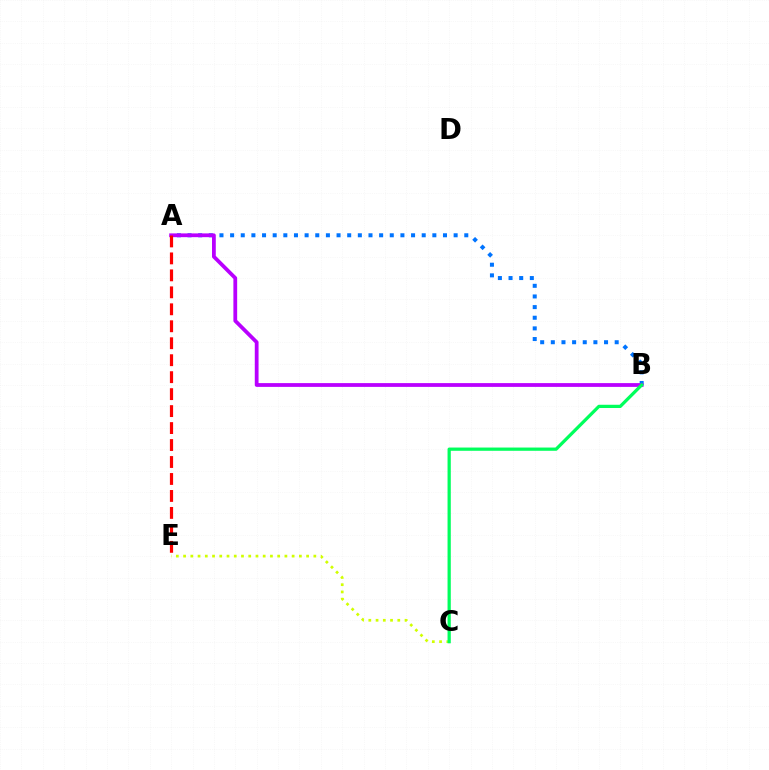{('A', 'B'): [{'color': '#0074ff', 'line_style': 'dotted', 'thickness': 2.89}, {'color': '#b900ff', 'line_style': 'solid', 'thickness': 2.72}], ('C', 'E'): [{'color': '#d1ff00', 'line_style': 'dotted', 'thickness': 1.97}], ('A', 'E'): [{'color': '#ff0000', 'line_style': 'dashed', 'thickness': 2.31}], ('B', 'C'): [{'color': '#00ff5c', 'line_style': 'solid', 'thickness': 2.34}]}